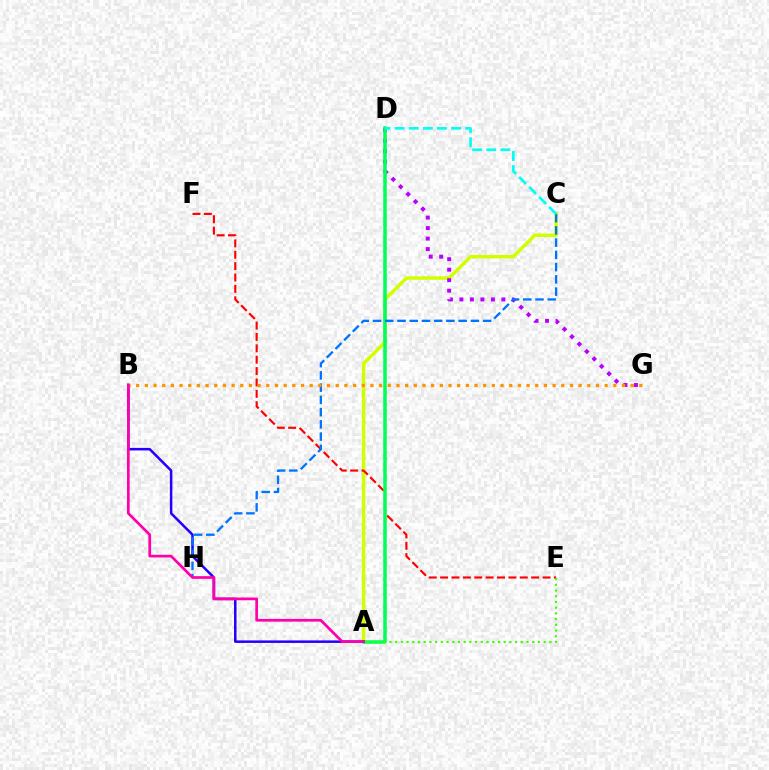{('A', 'C'): [{'color': '#d1ff00', 'line_style': 'solid', 'thickness': 2.51}], ('E', 'F'): [{'color': '#ff0000', 'line_style': 'dashed', 'thickness': 1.55}], ('D', 'G'): [{'color': '#b900ff', 'line_style': 'dotted', 'thickness': 2.85}], ('A', 'D'): [{'color': '#00ff5c', 'line_style': 'solid', 'thickness': 2.55}], ('A', 'B'): [{'color': '#2500ff', 'line_style': 'solid', 'thickness': 1.81}, {'color': '#ff00ac', 'line_style': 'solid', 'thickness': 1.95}], ('C', 'H'): [{'color': '#0074ff', 'line_style': 'dashed', 'thickness': 1.66}], ('A', 'E'): [{'color': '#3dff00', 'line_style': 'dotted', 'thickness': 1.55}], ('C', 'D'): [{'color': '#00fff6', 'line_style': 'dashed', 'thickness': 1.92}], ('B', 'G'): [{'color': '#ff9400', 'line_style': 'dotted', 'thickness': 2.36}]}